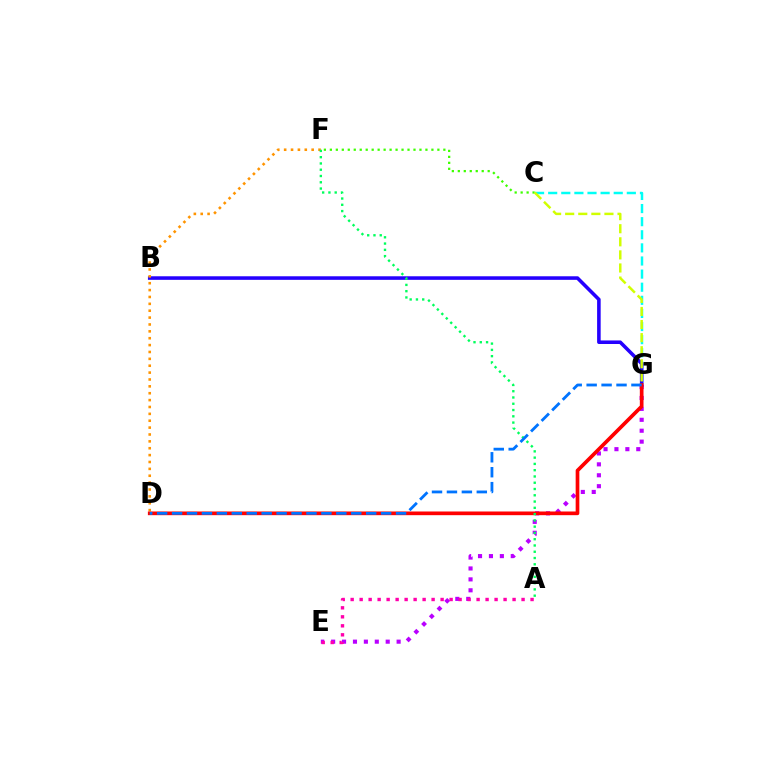{('E', 'G'): [{'color': '#b900ff', 'line_style': 'dotted', 'thickness': 2.97}], ('C', 'G'): [{'color': '#00fff6', 'line_style': 'dashed', 'thickness': 1.78}, {'color': '#d1ff00', 'line_style': 'dashed', 'thickness': 1.78}], ('A', 'E'): [{'color': '#ff00ac', 'line_style': 'dotted', 'thickness': 2.44}], ('B', 'G'): [{'color': '#2500ff', 'line_style': 'solid', 'thickness': 2.57}], ('D', 'F'): [{'color': '#ff9400', 'line_style': 'dotted', 'thickness': 1.87}], ('D', 'G'): [{'color': '#ff0000', 'line_style': 'solid', 'thickness': 2.65}, {'color': '#0074ff', 'line_style': 'dashed', 'thickness': 2.03}], ('C', 'F'): [{'color': '#3dff00', 'line_style': 'dotted', 'thickness': 1.62}], ('A', 'F'): [{'color': '#00ff5c', 'line_style': 'dotted', 'thickness': 1.7}]}